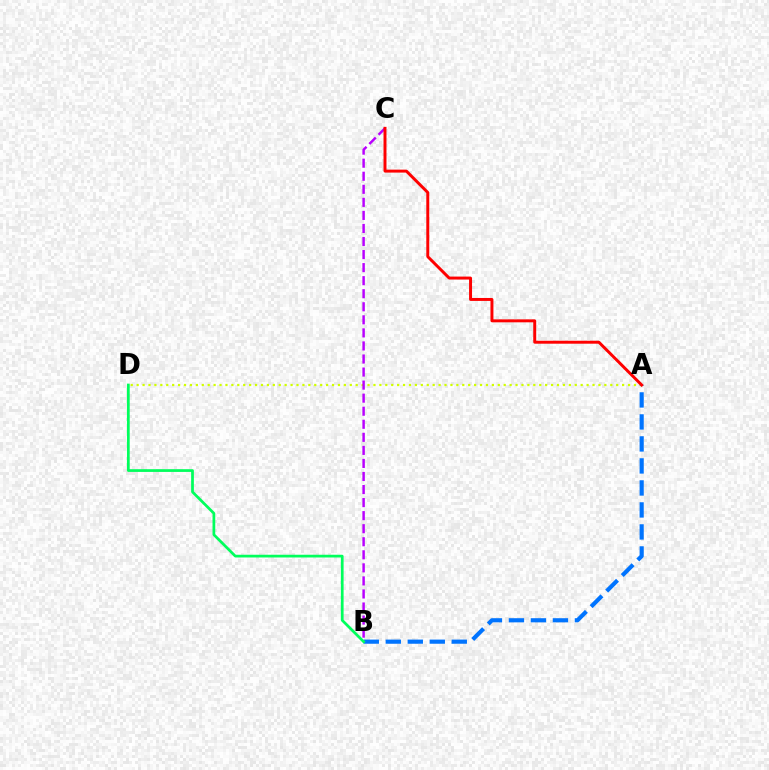{('A', 'D'): [{'color': '#d1ff00', 'line_style': 'dotted', 'thickness': 1.61}], ('B', 'C'): [{'color': '#b900ff', 'line_style': 'dashed', 'thickness': 1.77}], ('A', 'B'): [{'color': '#0074ff', 'line_style': 'dashed', 'thickness': 2.99}], ('B', 'D'): [{'color': '#00ff5c', 'line_style': 'solid', 'thickness': 1.97}], ('A', 'C'): [{'color': '#ff0000', 'line_style': 'solid', 'thickness': 2.13}]}